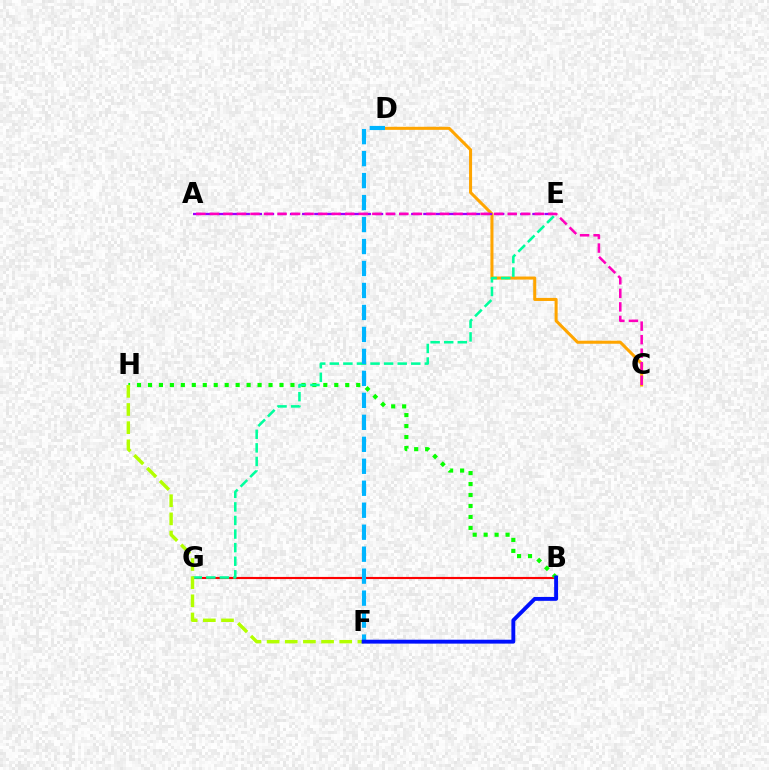{('B', 'G'): [{'color': '#ff0000', 'line_style': 'solid', 'thickness': 1.53}], ('B', 'H'): [{'color': '#08ff00', 'line_style': 'dotted', 'thickness': 2.98}], ('C', 'D'): [{'color': '#ffa500', 'line_style': 'solid', 'thickness': 2.19}], ('E', 'G'): [{'color': '#00ff9d', 'line_style': 'dashed', 'thickness': 1.84}], ('D', 'F'): [{'color': '#00b5ff', 'line_style': 'dashed', 'thickness': 2.99}], ('A', 'E'): [{'color': '#9b00ff', 'line_style': 'dashed', 'thickness': 1.65}], ('A', 'C'): [{'color': '#ff00bd', 'line_style': 'dashed', 'thickness': 1.84}], ('F', 'H'): [{'color': '#b3ff00', 'line_style': 'dashed', 'thickness': 2.47}], ('B', 'F'): [{'color': '#0010ff', 'line_style': 'solid', 'thickness': 2.8}]}